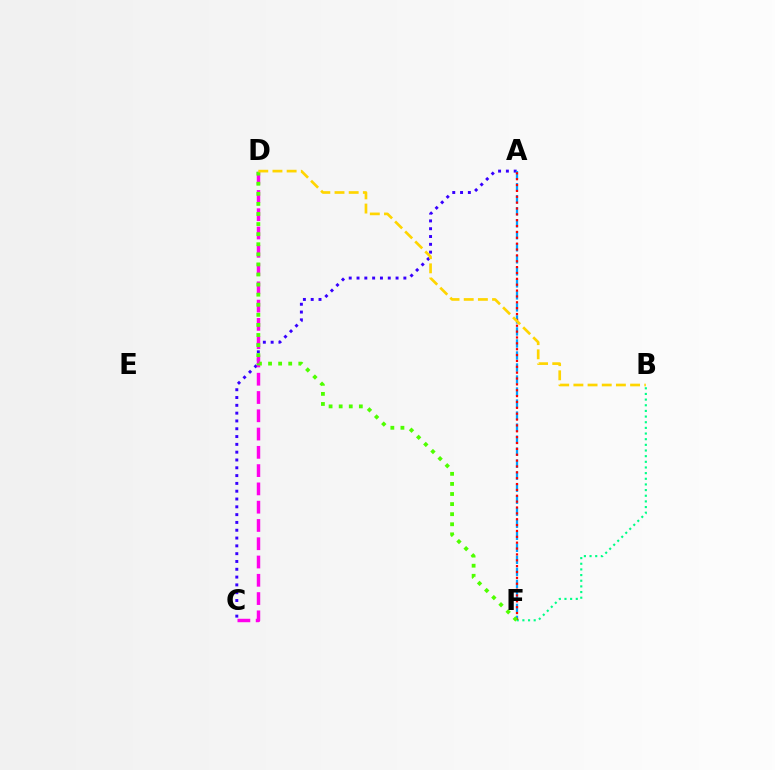{('A', 'C'): [{'color': '#3700ff', 'line_style': 'dotted', 'thickness': 2.12}], ('B', 'F'): [{'color': '#00ff86', 'line_style': 'dotted', 'thickness': 1.54}], ('A', 'F'): [{'color': '#009eff', 'line_style': 'dashed', 'thickness': 1.63}, {'color': '#ff0000', 'line_style': 'dotted', 'thickness': 1.59}], ('C', 'D'): [{'color': '#ff00ed', 'line_style': 'dashed', 'thickness': 2.48}], ('D', 'F'): [{'color': '#4fff00', 'line_style': 'dotted', 'thickness': 2.74}], ('B', 'D'): [{'color': '#ffd500', 'line_style': 'dashed', 'thickness': 1.93}]}